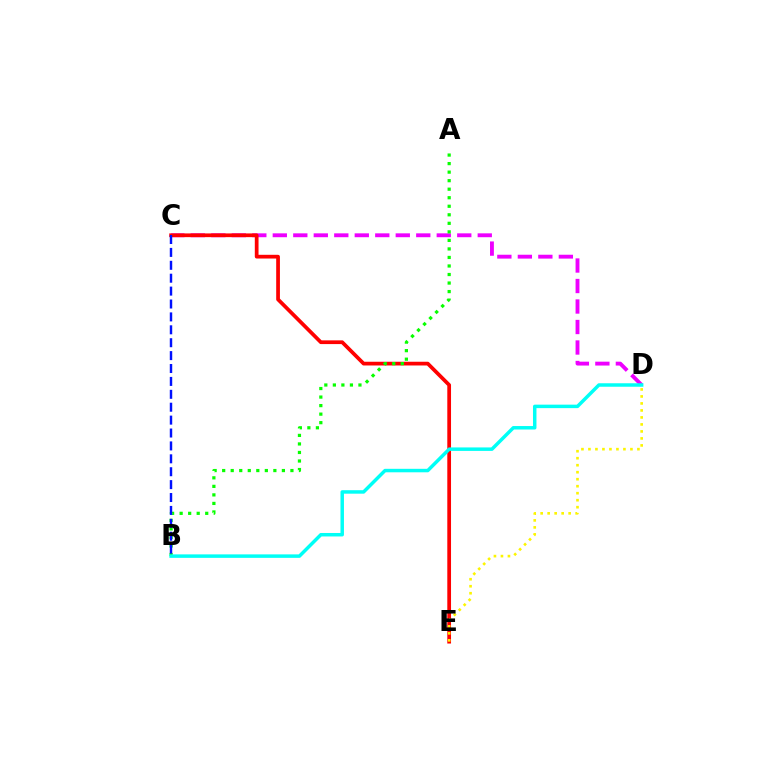{('C', 'D'): [{'color': '#ee00ff', 'line_style': 'dashed', 'thickness': 2.78}], ('C', 'E'): [{'color': '#ff0000', 'line_style': 'solid', 'thickness': 2.69}], ('A', 'B'): [{'color': '#08ff00', 'line_style': 'dotted', 'thickness': 2.32}], ('D', 'E'): [{'color': '#fcf500', 'line_style': 'dotted', 'thickness': 1.9}], ('B', 'C'): [{'color': '#0010ff', 'line_style': 'dashed', 'thickness': 1.75}], ('B', 'D'): [{'color': '#00fff6', 'line_style': 'solid', 'thickness': 2.5}]}